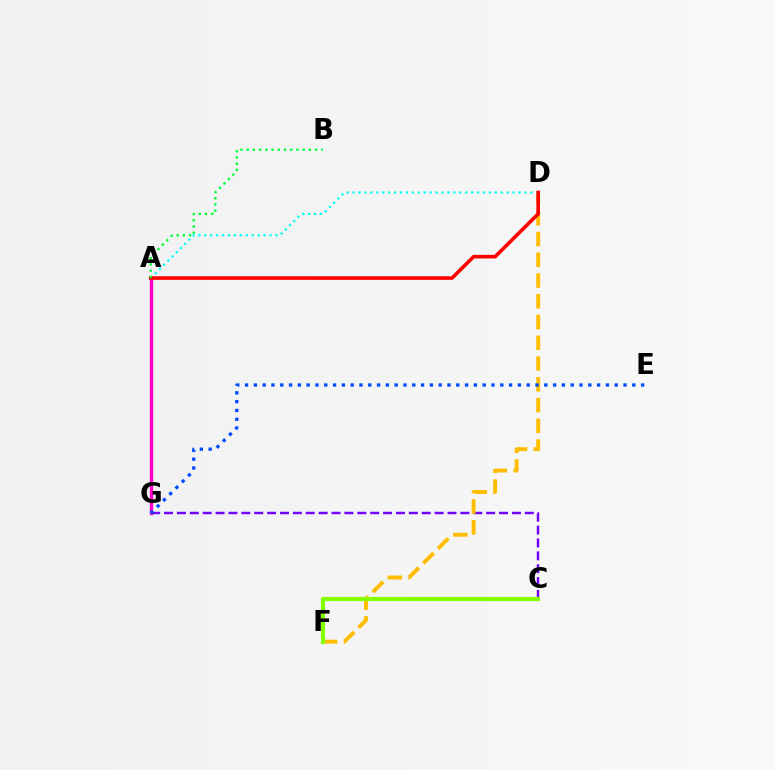{('C', 'G'): [{'color': '#7200ff', 'line_style': 'dashed', 'thickness': 1.75}], ('D', 'F'): [{'color': '#ffbd00', 'line_style': 'dashed', 'thickness': 2.82}], ('A', 'G'): [{'color': '#ff00cf', 'line_style': 'solid', 'thickness': 2.42}], ('A', 'D'): [{'color': '#00fff6', 'line_style': 'dotted', 'thickness': 1.61}, {'color': '#ff0000', 'line_style': 'solid', 'thickness': 2.59}], ('C', 'F'): [{'color': '#84ff00', 'line_style': 'solid', 'thickness': 2.97}], ('A', 'B'): [{'color': '#00ff39', 'line_style': 'dotted', 'thickness': 1.69}], ('E', 'G'): [{'color': '#004bff', 'line_style': 'dotted', 'thickness': 2.39}]}